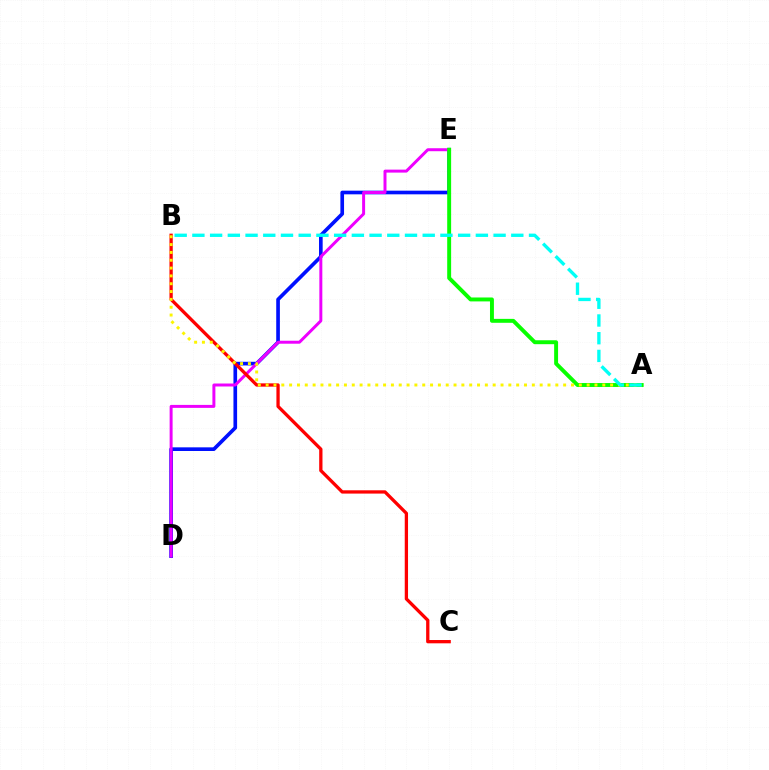{('D', 'E'): [{'color': '#0010ff', 'line_style': 'solid', 'thickness': 2.63}, {'color': '#ee00ff', 'line_style': 'solid', 'thickness': 2.14}], ('A', 'E'): [{'color': '#08ff00', 'line_style': 'solid', 'thickness': 2.82}], ('B', 'C'): [{'color': '#ff0000', 'line_style': 'solid', 'thickness': 2.37}], ('A', 'B'): [{'color': '#fcf500', 'line_style': 'dotted', 'thickness': 2.13}, {'color': '#00fff6', 'line_style': 'dashed', 'thickness': 2.41}]}